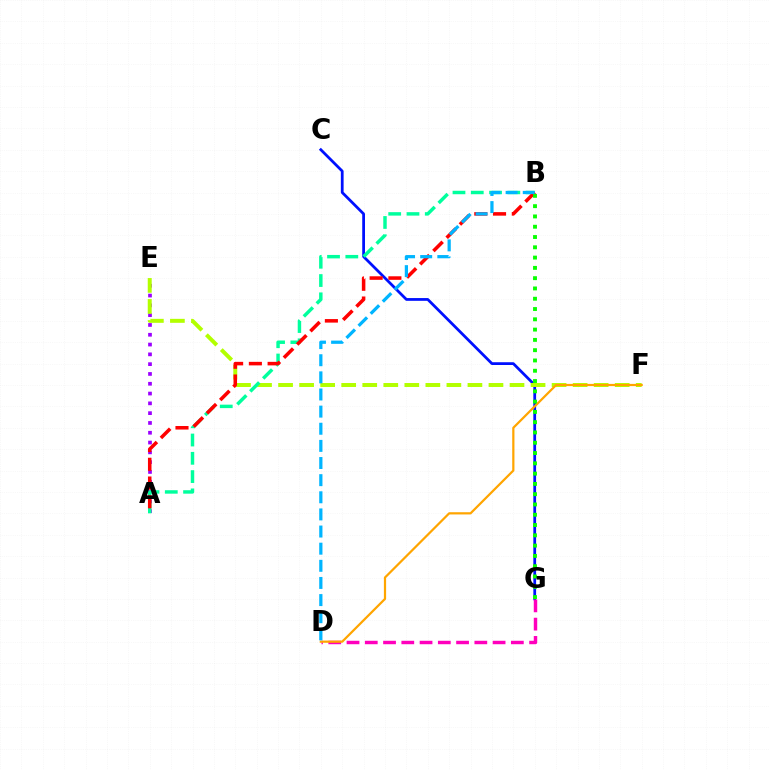{('C', 'G'): [{'color': '#0010ff', 'line_style': 'solid', 'thickness': 1.99}], ('A', 'E'): [{'color': '#9b00ff', 'line_style': 'dotted', 'thickness': 2.66}], ('E', 'F'): [{'color': '#b3ff00', 'line_style': 'dashed', 'thickness': 2.86}], ('D', 'G'): [{'color': '#ff00bd', 'line_style': 'dashed', 'thickness': 2.48}], ('A', 'B'): [{'color': '#00ff9d', 'line_style': 'dashed', 'thickness': 2.48}, {'color': '#ff0000', 'line_style': 'dashed', 'thickness': 2.55}], ('D', 'F'): [{'color': '#ffa500', 'line_style': 'solid', 'thickness': 1.6}], ('B', 'G'): [{'color': '#08ff00', 'line_style': 'dotted', 'thickness': 2.79}], ('B', 'D'): [{'color': '#00b5ff', 'line_style': 'dashed', 'thickness': 2.33}]}